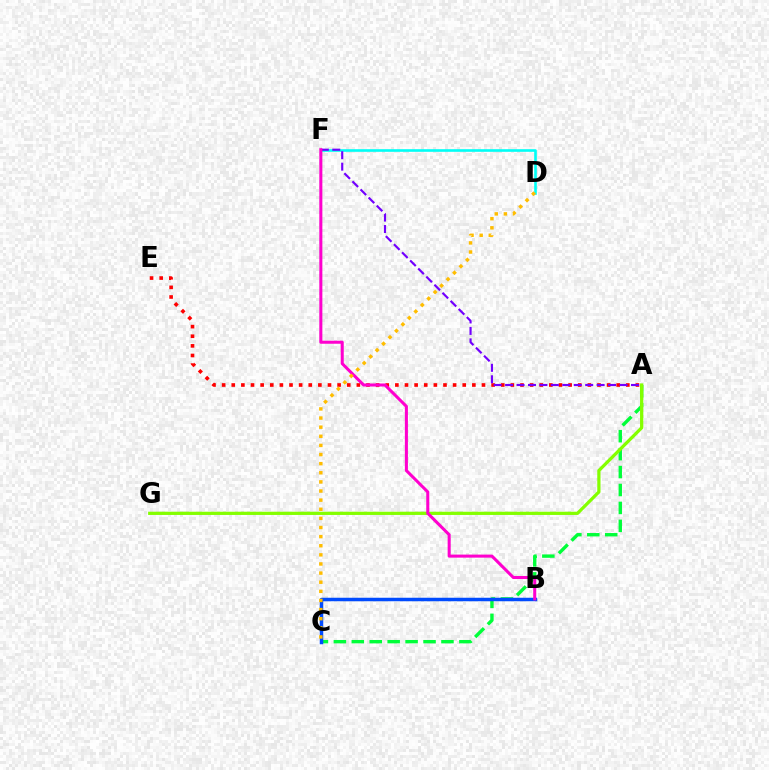{('D', 'F'): [{'color': '#00fff6', 'line_style': 'solid', 'thickness': 1.89}], ('A', 'E'): [{'color': '#ff0000', 'line_style': 'dotted', 'thickness': 2.61}], ('A', 'C'): [{'color': '#00ff39', 'line_style': 'dashed', 'thickness': 2.44}], ('B', 'C'): [{'color': '#004bff', 'line_style': 'solid', 'thickness': 2.51}], ('A', 'G'): [{'color': '#84ff00', 'line_style': 'solid', 'thickness': 2.33}], ('A', 'F'): [{'color': '#7200ff', 'line_style': 'dashed', 'thickness': 1.55}], ('B', 'F'): [{'color': '#ff00cf', 'line_style': 'solid', 'thickness': 2.19}], ('C', 'D'): [{'color': '#ffbd00', 'line_style': 'dotted', 'thickness': 2.48}]}